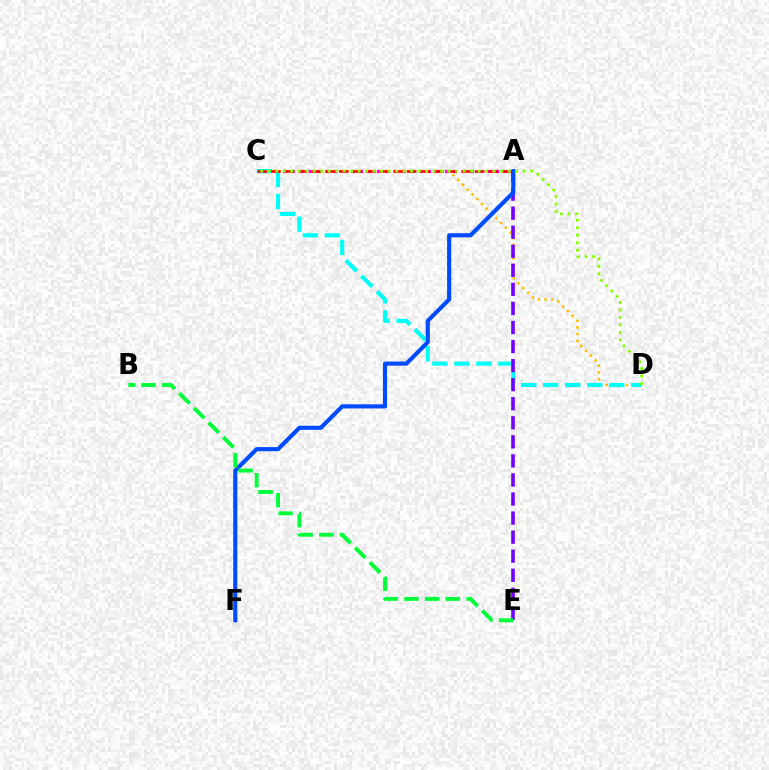{('A', 'C'): [{'color': '#ff00cf', 'line_style': 'dotted', 'thickness': 2.32}, {'color': '#ff0000', 'line_style': 'dashed', 'thickness': 1.85}], ('C', 'D'): [{'color': '#ffbd00', 'line_style': 'dotted', 'thickness': 1.83}, {'color': '#00fff6', 'line_style': 'dashed', 'thickness': 2.99}, {'color': '#84ff00', 'line_style': 'dotted', 'thickness': 2.04}], ('A', 'E'): [{'color': '#7200ff', 'line_style': 'dashed', 'thickness': 2.59}], ('A', 'F'): [{'color': '#004bff', 'line_style': 'solid', 'thickness': 2.97}], ('B', 'E'): [{'color': '#00ff39', 'line_style': 'dashed', 'thickness': 2.81}]}